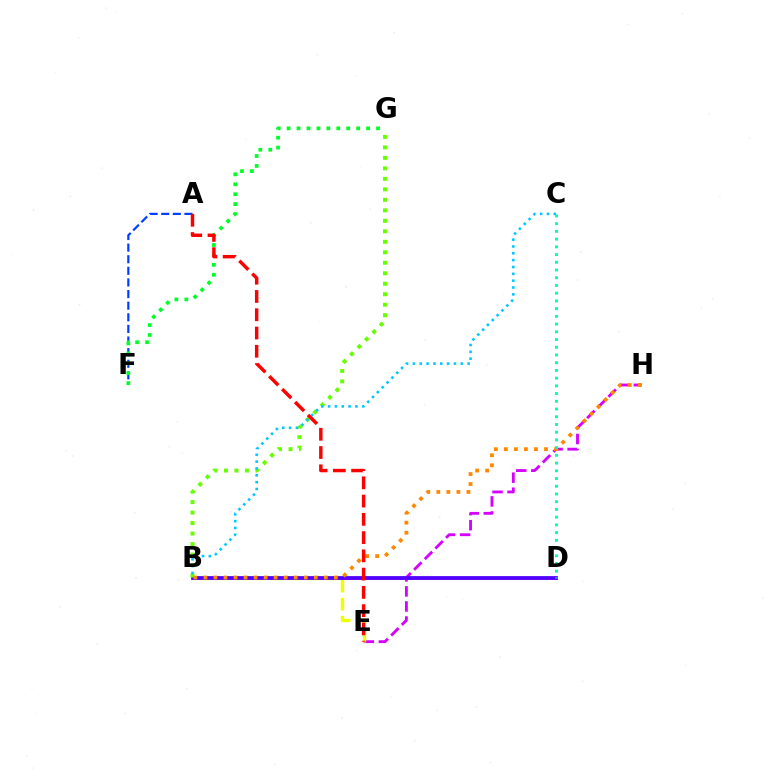{('B', 'D'): [{'color': '#ff00a0', 'line_style': 'solid', 'thickness': 1.94}, {'color': '#4f00ff', 'line_style': 'solid', 'thickness': 2.72}], ('A', 'F'): [{'color': '#003fff', 'line_style': 'dashed', 'thickness': 1.58}], ('E', 'H'): [{'color': '#d600ff', 'line_style': 'dashed', 'thickness': 2.04}], ('B', 'E'): [{'color': '#eeff00', 'line_style': 'dashed', 'thickness': 2.45}], ('B', 'G'): [{'color': '#66ff00', 'line_style': 'dotted', 'thickness': 2.85}], ('B', 'H'): [{'color': '#ff8800', 'line_style': 'dotted', 'thickness': 2.73}], ('C', 'D'): [{'color': '#00ffaf', 'line_style': 'dotted', 'thickness': 2.1}], ('F', 'G'): [{'color': '#00ff27', 'line_style': 'dotted', 'thickness': 2.7}], ('B', 'C'): [{'color': '#00c7ff', 'line_style': 'dotted', 'thickness': 1.86}], ('A', 'E'): [{'color': '#ff0000', 'line_style': 'dashed', 'thickness': 2.48}]}